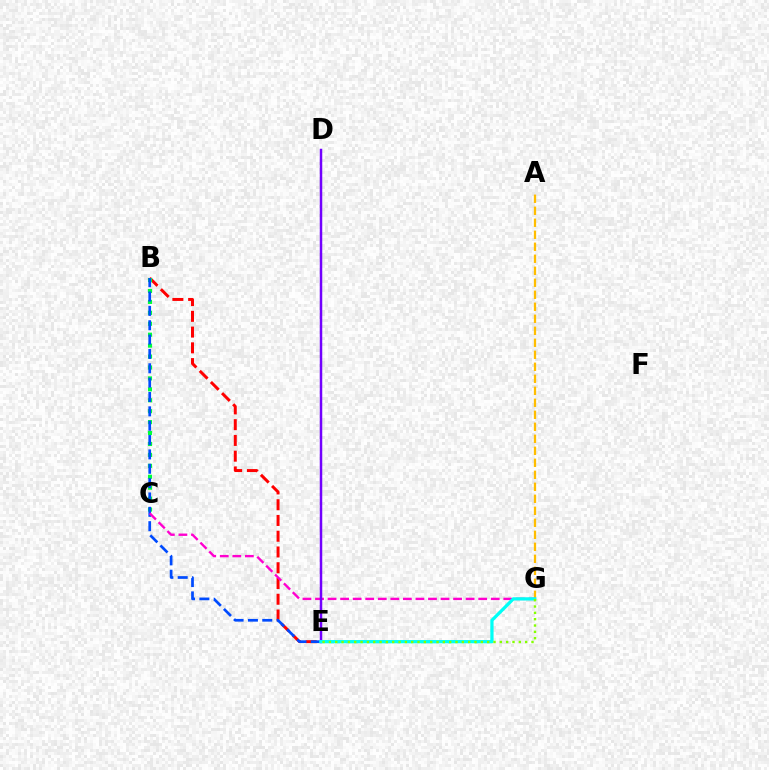{('B', 'E'): [{'color': '#ff0000', 'line_style': 'dashed', 'thickness': 2.14}, {'color': '#004bff', 'line_style': 'dashed', 'thickness': 1.95}], ('B', 'C'): [{'color': '#00ff39', 'line_style': 'dotted', 'thickness': 2.97}], ('A', 'G'): [{'color': '#ffbd00', 'line_style': 'dashed', 'thickness': 1.63}], ('C', 'G'): [{'color': '#ff00cf', 'line_style': 'dashed', 'thickness': 1.71}], ('D', 'E'): [{'color': '#7200ff', 'line_style': 'solid', 'thickness': 1.79}], ('E', 'G'): [{'color': '#00fff6', 'line_style': 'solid', 'thickness': 2.34}, {'color': '#84ff00', 'line_style': 'dotted', 'thickness': 1.72}]}